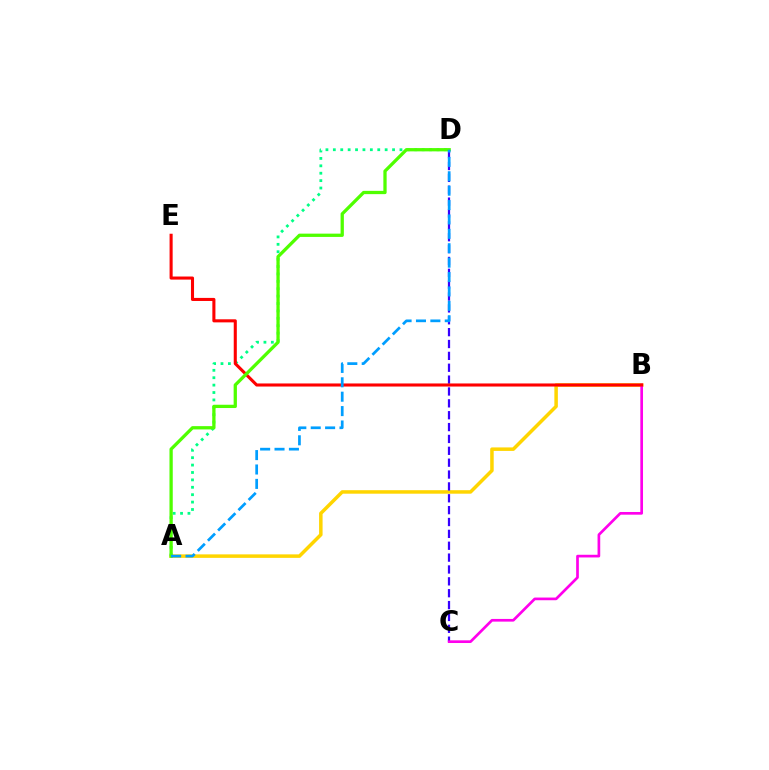{('A', 'B'): [{'color': '#ffd500', 'line_style': 'solid', 'thickness': 2.52}], ('A', 'D'): [{'color': '#00ff86', 'line_style': 'dotted', 'thickness': 2.01}, {'color': '#4fff00', 'line_style': 'solid', 'thickness': 2.36}, {'color': '#009eff', 'line_style': 'dashed', 'thickness': 1.96}], ('C', 'D'): [{'color': '#3700ff', 'line_style': 'dashed', 'thickness': 1.61}], ('B', 'C'): [{'color': '#ff00ed', 'line_style': 'solid', 'thickness': 1.93}], ('B', 'E'): [{'color': '#ff0000', 'line_style': 'solid', 'thickness': 2.21}]}